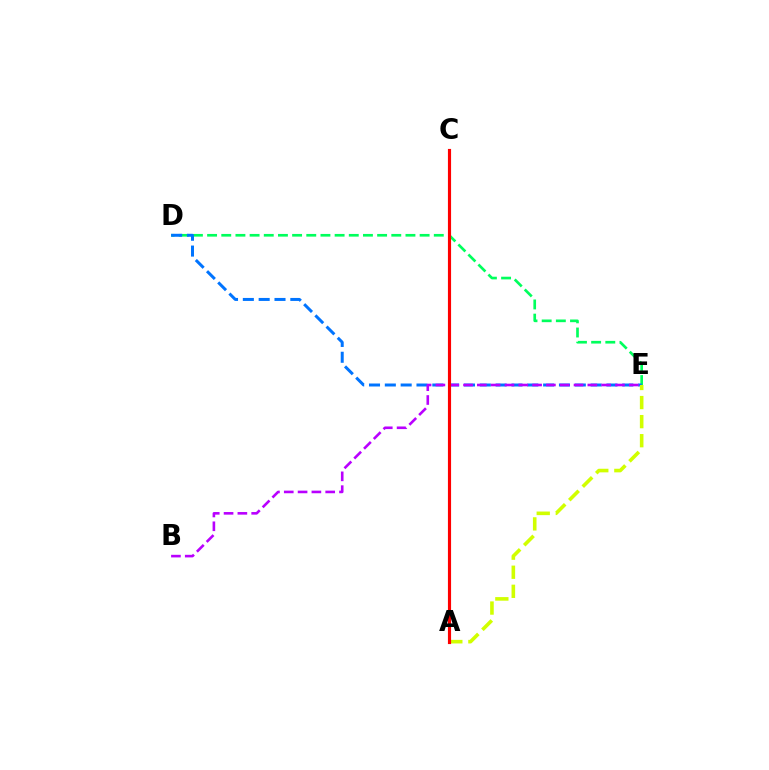{('D', 'E'): [{'color': '#00ff5c', 'line_style': 'dashed', 'thickness': 1.92}, {'color': '#0074ff', 'line_style': 'dashed', 'thickness': 2.15}], ('B', 'E'): [{'color': '#b900ff', 'line_style': 'dashed', 'thickness': 1.88}], ('A', 'E'): [{'color': '#d1ff00', 'line_style': 'dashed', 'thickness': 2.59}], ('A', 'C'): [{'color': '#ff0000', 'line_style': 'solid', 'thickness': 2.27}]}